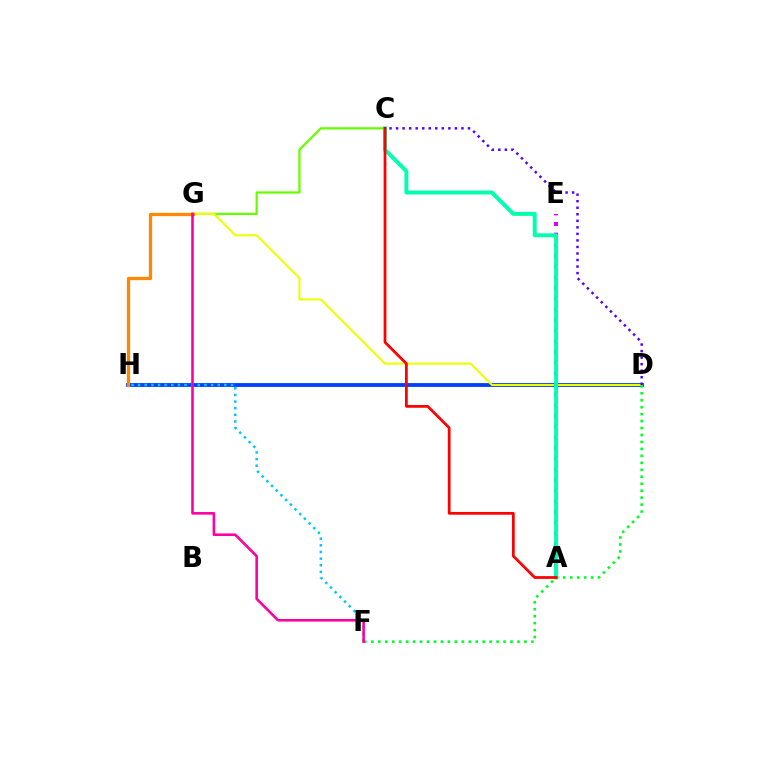{('C', 'G'): [{'color': '#66ff00', 'line_style': 'solid', 'thickness': 1.63}], ('D', 'H'): [{'color': '#003fff', 'line_style': 'solid', 'thickness': 2.75}], ('D', 'G'): [{'color': '#eeff00', 'line_style': 'solid', 'thickness': 1.51}], ('F', 'H'): [{'color': '#00c7ff', 'line_style': 'dotted', 'thickness': 1.8}], ('A', 'E'): [{'color': '#d600ff', 'line_style': 'dotted', 'thickness': 2.9}], ('D', 'F'): [{'color': '#00ff27', 'line_style': 'dotted', 'thickness': 1.89}], ('A', 'C'): [{'color': '#00ffaf', 'line_style': 'solid', 'thickness': 2.84}, {'color': '#ff0000', 'line_style': 'solid', 'thickness': 1.98}], ('C', 'D'): [{'color': '#4f00ff', 'line_style': 'dotted', 'thickness': 1.78}], ('G', 'H'): [{'color': '#ff8800', 'line_style': 'solid', 'thickness': 2.35}], ('F', 'G'): [{'color': '#ff00a0', 'line_style': 'solid', 'thickness': 1.87}]}